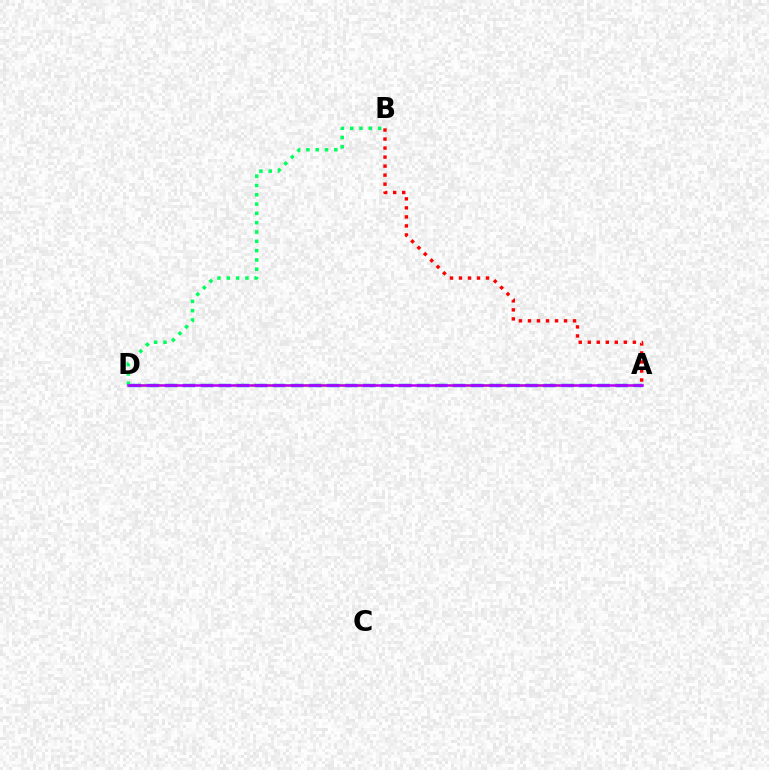{('A', 'B'): [{'color': '#ff0000', 'line_style': 'dotted', 'thickness': 2.45}], ('A', 'D'): [{'color': '#d1ff00', 'line_style': 'dashed', 'thickness': 2.25}, {'color': '#0074ff', 'line_style': 'dashed', 'thickness': 2.45}, {'color': '#b900ff', 'line_style': 'solid', 'thickness': 1.82}], ('B', 'D'): [{'color': '#00ff5c', 'line_style': 'dotted', 'thickness': 2.53}]}